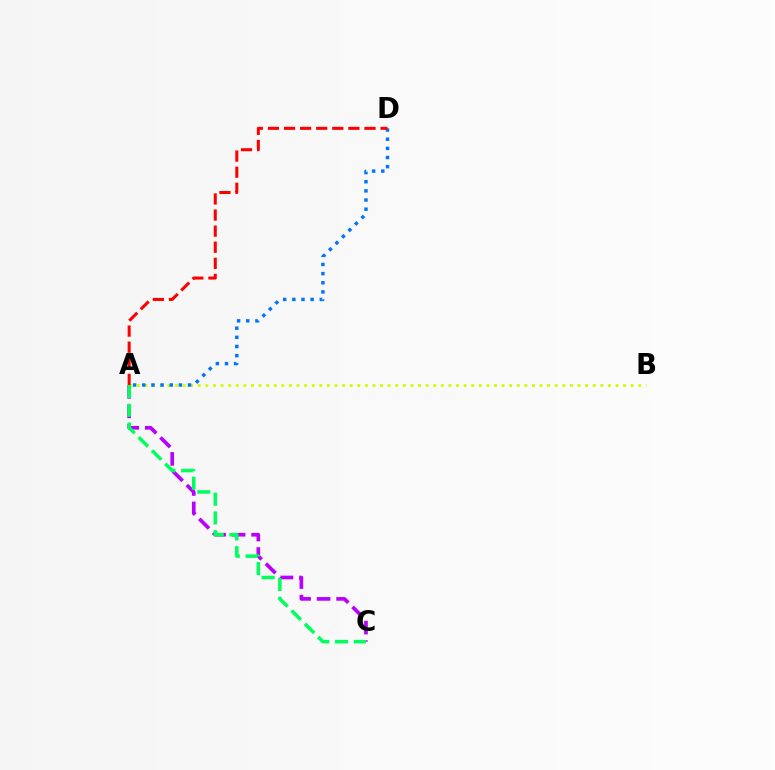{('A', 'C'): [{'color': '#b900ff', 'line_style': 'dashed', 'thickness': 2.65}, {'color': '#00ff5c', 'line_style': 'dashed', 'thickness': 2.55}], ('A', 'B'): [{'color': '#d1ff00', 'line_style': 'dotted', 'thickness': 2.06}], ('A', 'D'): [{'color': '#0074ff', 'line_style': 'dotted', 'thickness': 2.49}, {'color': '#ff0000', 'line_style': 'dashed', 'thickness': 2.19}]}